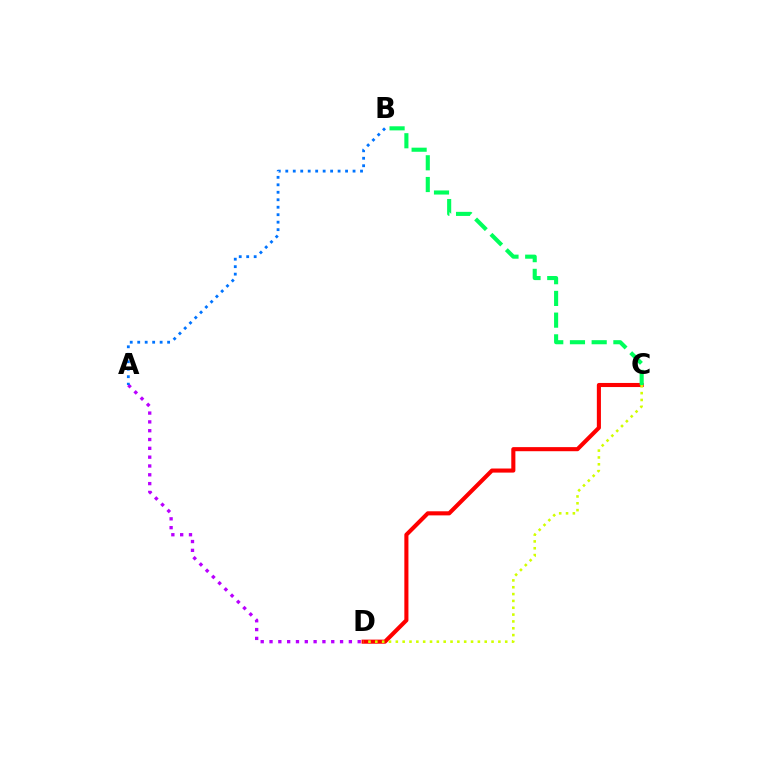{('A', 'D'): [{'color': '#b900ff', 'line_style': 'dotted', 'thickness': 2.4}], ('A', 'B'): [{'color': '#0074ff', 'line_style': 'dotted', 'thickness': 2.03}], ('C', 'D'): [{'color': '#ff0000', 'line_style': 'solid', 'thickness': 2.95}, {'color': '#d1ff00', 'line_style': 'dotted', 'thickness': 1.86}], ('B', 'C'): [{'color': '#00ff5c', 'line_style': 'dashed', 'thickness': 2.95}]}